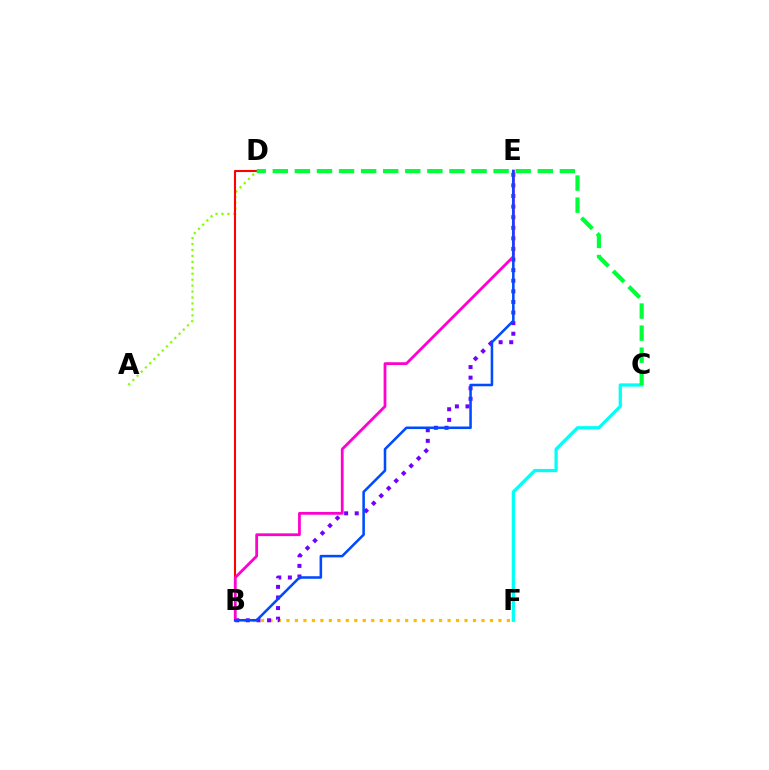{('B', 'F'): [{'color': '#ffbd00', 'line_style': 'dotted', 'thickness': 2.3}], ('A', 'D'): [{'color': '#84ff00', 'line_style': 'dotted', 'thickness': 1.62}], ('C', 'F'): [{'color': '#00fff6', 'line_style': 'solid', 'thickness': 2.34}], ('B', 'E'): [{'color': '#7200ff', 'line_style': 'dotted', 'thickness': 2.88}, {'color': '#ff00cf', 'line_style': 'solid', 'thickness': 2.0}, {'color': '#004bff', 'line_style': 'solid', 'thickness': 1.83}], ('B', 'D'): [{'color': '#ff0000', 'line_style': 'solid', 'thickness': 1.5}], ('C', 'D'): [{'color': '#00ff39', 'line_style': 'dashed', 'thickness': 3.0}]}